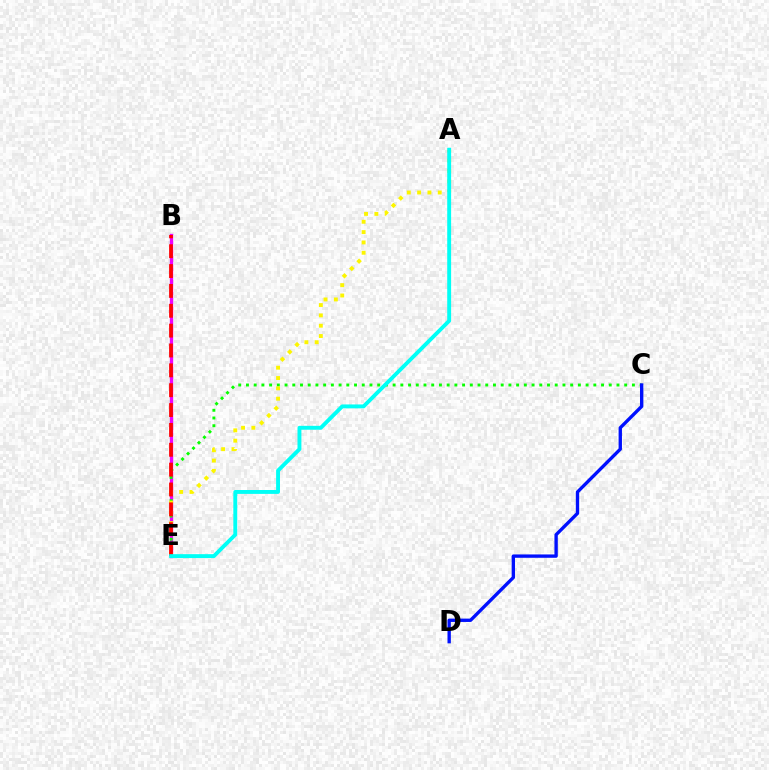{('B', 'E'): [{'color': '#ee00ff', 'line_style': 'solid', 'thickness': 2.39}, {'color': '#ff0000', 'line_style': 'dashed', 'thickness': 2.7}], ('C', 'E'): [{'color': '#08ff00', 'line_style': 'dotted', 'thickness': 2.1}], ('A', 'E'): [{'color': '#fcf500', 'line_style': 'dotted', 'thickness': 2.8}, {'color': '#00fff6', 'line_style': 'solid', 'thickness': 2.8}], ('C', 'D'): [{'color': '#0010ff', 'line_style': 'solid', 'thickness': 2.41}]}